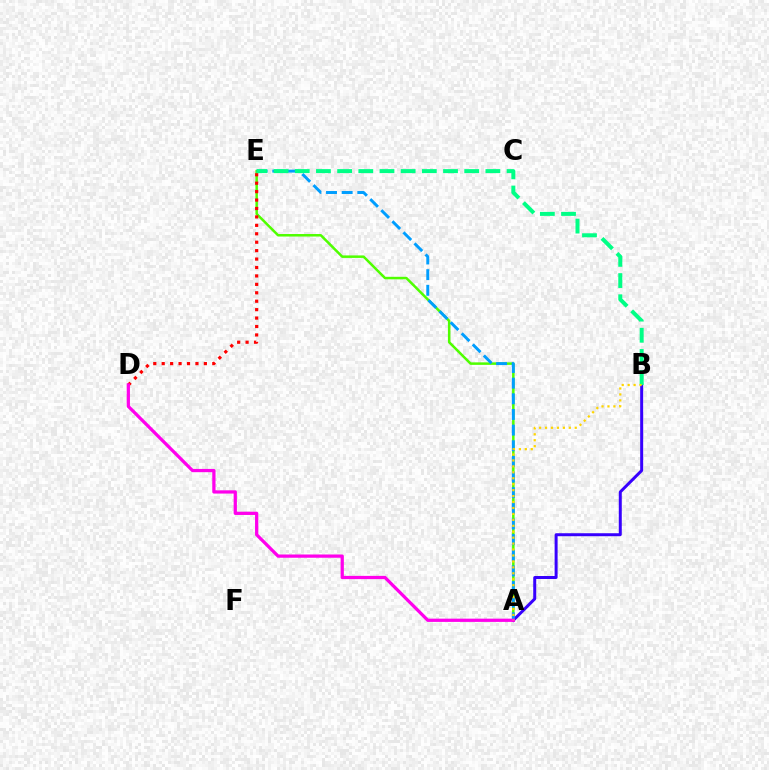{('A', 'E'): [{'color': '#4fff00', 'line_style': 'solid', 'thickness': 1.8}, {'color': '#009eff', 'line_style': 'dashed', 'thickness': 2.13}], ('A', 'B'): [{'color': '#3700ff', 'line_style': 'solid', 'thickness': 2.15}, {'color': '#ffd500', 'line_style': 'dotted', 'thickness': 1.61}], ('D', 'E'): [{'color': '#ff0000', 'line_style': 'dotted', 'thickness': 2.29}], ('A', 'D'): [{'color': '#ff00ed', 'line_style': 'solid', 'thickness': 2.34}], ('B', 'E'): [{'color': '#00ff86', 'line_style': 'dashed', 'thickness': 2.88}]}